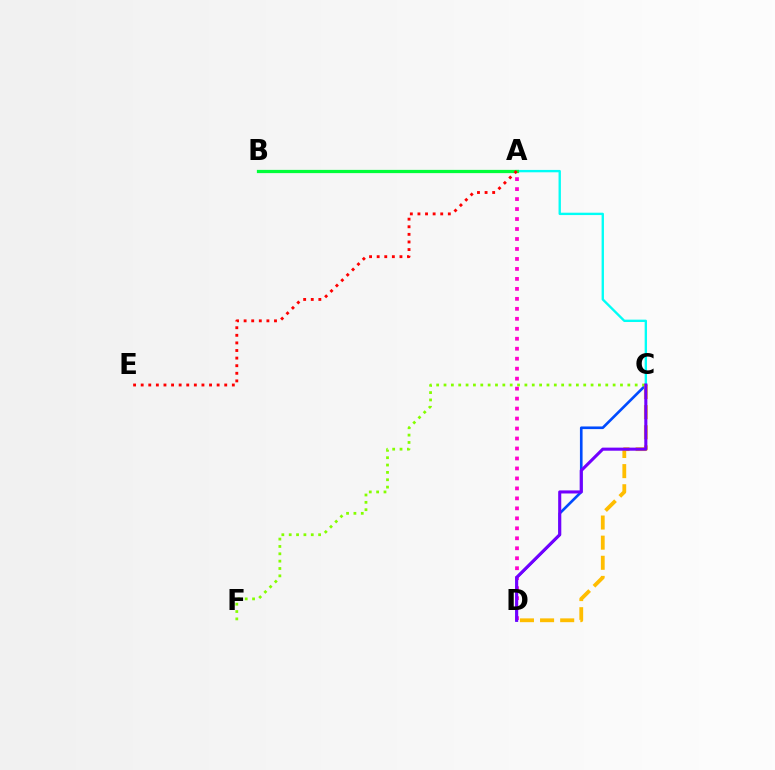{('C', 'D'): [{'color': '#004bff', 'line_style': 'solid', 'thickness': 1.9}, {'color': '#ffbd00', 'line_style': 'dashed', 'thickness': 2.73}, {'color': '#7200ff', 'line_style': 'solid', 'thickness': 2.22}], ('A', 'C'): [{'color': '#00fff6', 'line_style': 'solid', 'thickness': 1.7}], ('C', 'F'): [{'color': '#84ff00', 'line_style': 'dotted', 'thickness': 2.0}], ('A', 'B'): [{'color': '#00ff39', 'line_style': 'solid', 'thickness': 2.33}], ('A', 'E'): [{'color': '#ff0000', 'line_style': 'dotted', 'thickness': 2.06}], ('A', 'D'): [{'color': '#ff00cf', 'line_style': 'dotted', 'thickness': 2.71}]}